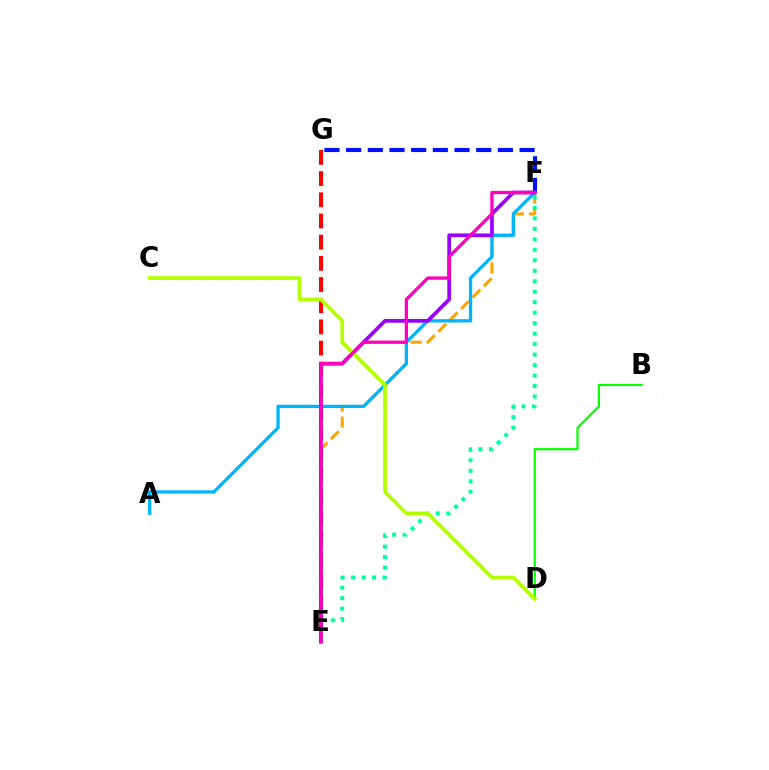{('E', 'G'): [{'color': '#ff0000', 'line_style': 'dashed', 'thickness': 2.88}], ('E', 'F'): [{'color': '#ffa500', 'line_style': 'dashed', 'thickness': 2.18}, {'color': '#00ff9d', 'line_style': 'dotted', 'thickness': 2.85}, {'color': '#9b00ff', 'line_style': 'solid', 'thickness': 2.68}, {'color': '#ff00bd', 'line_style': 'solid', 'thickness': 2.38}], ('F', 'G'): [{'color': '#0010ff', 'line_style': 'dashed', 'thickness': 2.95}], ('A', 'F'): [{'color': '#00b5ff', 'line_style': 'solid', 'thickness': 2.36}], ('B', 'D'): [{'color': '#08ff00', 'line_style': 'solid', 'thickness': 1.58}], ('C', 'D'): [{'color': '#b3ff00', 'line_style': 'solid', 'thickness': 2.67}]}